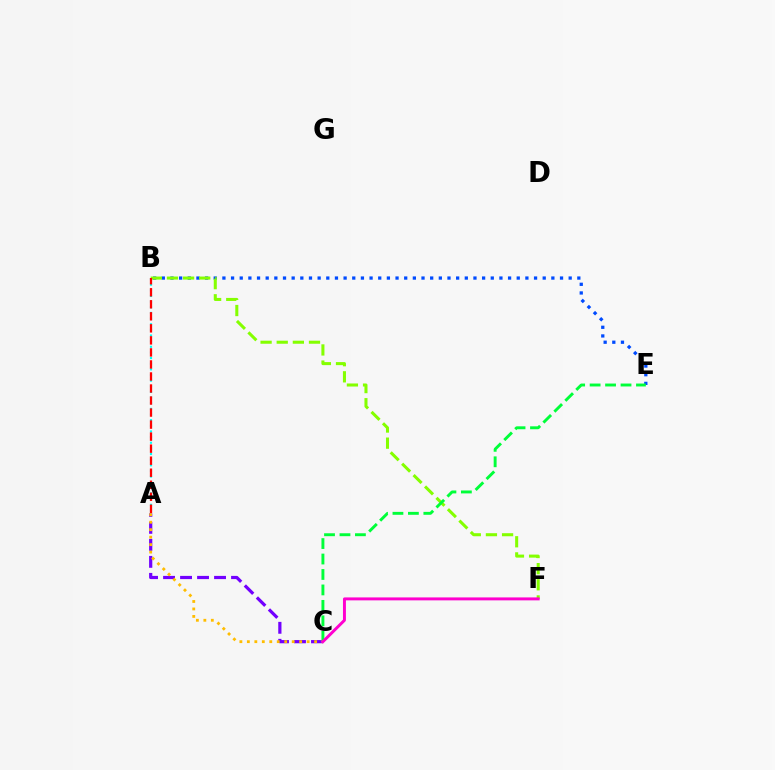{('B', 'E'): [{'color': '#004bff', 'line_style': 'dotted', 'thickness': 2.35}], ('B', 'F'): [{'color': '#84ff00', 'line_style': 'dashed', 'thickness': 2.19}], ('A', 'B'): [{'color': '#00fff6', 'line_style': 'dotted', 'thickness': 1.53}, {'color': '#ff0000', 'line_style': 'dashed', 'thickness': 1.63}], ('A', 'C'): [{'color': '#7200ff', 'line_style': 'dashed', 'thickness': 2.31}, {'color': '#ffbd00', 'line_style': 'dotted', 'thickness': 2.03}], ('C', 'E'): [{'color': '#00ff39', 'line_style': 'dashed', 'thickness': 2.1}], ('C', 'F'): [{'color': '#ff00cf', 'line_style': 'solid', 'thickness': 2.12}]}